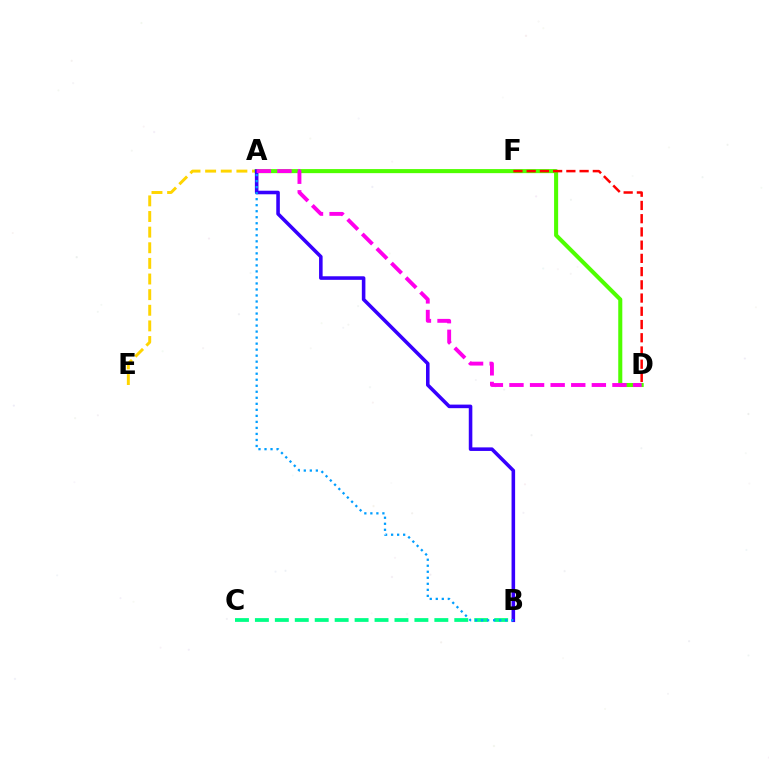{('A', 'E'): [{'color': '#ffd500', 'line_style': 'dashed', 'thickness': 2.12}], ('A', 'D'): [{'color': '#4fff00', 'line_style': 'solid', 'thickness': 2.92}, {'color': '#ff00ed', 'line_style': 'dashed', 'thickness': 2.8}], ('D', 'F'): [{'color': '#ff0000', 'line_style': 'dashed', 'thickness': 1.8}], ('B', 'C'): [{'color': '#00ff86', 'line_style': 'dashed', 'thickness': 2.71}], ('A', 'B'): [{'color': '#3700ff', 'line_style': 'solid', 'thickness': 2.57}, {'color': '#009eff', 'line_style': 'dotted', 'thickness': 1.64}]}